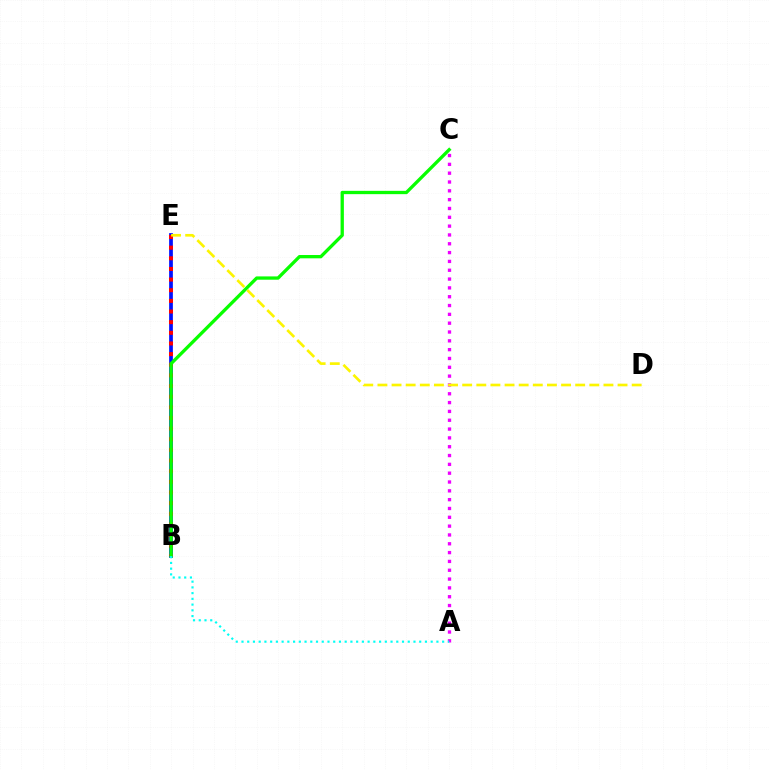{('B', 'E'): [{'color': '#0010ff', 'line_style': 'solid', 'thickness': 2.68}, {'color': '#ff0000', 'line_style': 'dotted', 'thickness': 2.89}], ('A', 'C'): [{'color': '#ee00ff', 'line_style': 'dotted', 'thickness': 2.4}], ('B', 'C'): [{'color': '#08ff00', 'line_style': 'solid', 'thickness': 2.38}], ('D', 'E'): [{'color': '#fcf500', 'line_style': 'dashed', 'thickness': 1.92}], ('A', 'B'): [{'color': '#00fff6', 'line_style': 'dotted', 'thickness': 1.56}]}